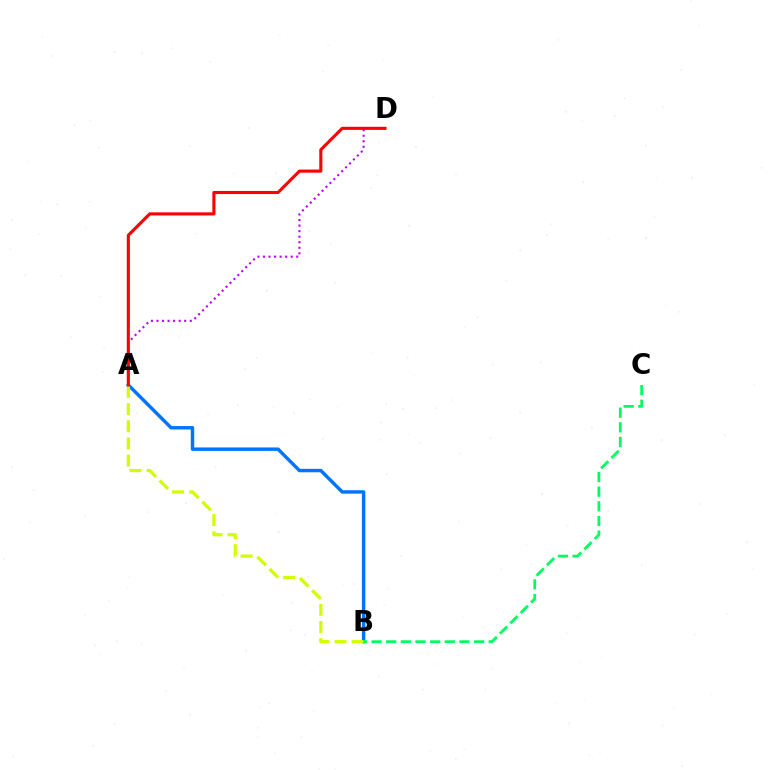{('A', 'B'): [{'color': '#0074ff', 'line_style': 'solid', 'thickness': 2.47}, {'color': '#d1ff00', 'line_style': 'dashed', 'thickness': 2.33}], ('B', 'C'): [{'color': '#00ff5c', 'line_style': 'dashed', 'thickness': 1.99}], ('A', 'D'): [{'color': '#b900ff', 'line_style': 'dotted', 'thickness': 1.51}, {'color': '#ff0000', 'line_style': 'solid', 'thickness': 2.23}]}